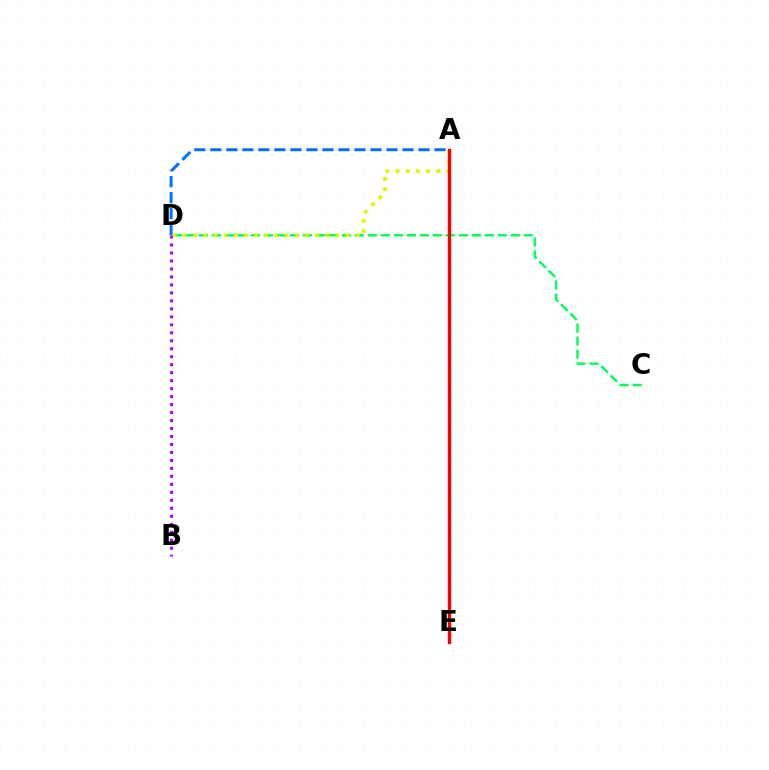{('A', 'D'): [{'color': '#0074ff', 'line_style': 'dashed', 'thickness': 2.18}, {'color': '#d1ff00', 'line_style': 'dotted', 'thickness': 2.76}], ('C', 'D'): [{'color': '#00ff5c', 'line_style': 'dashed', 'thickness': 1.77}], ('B', 'D'): [{'color': '#b900ff', 'line_style': 'dotted', 'thickness': 2.17}], ('A', 'E'): [{'color': '#ff0000', 'line_style': 'solid', 'thickness': 2.42}]}